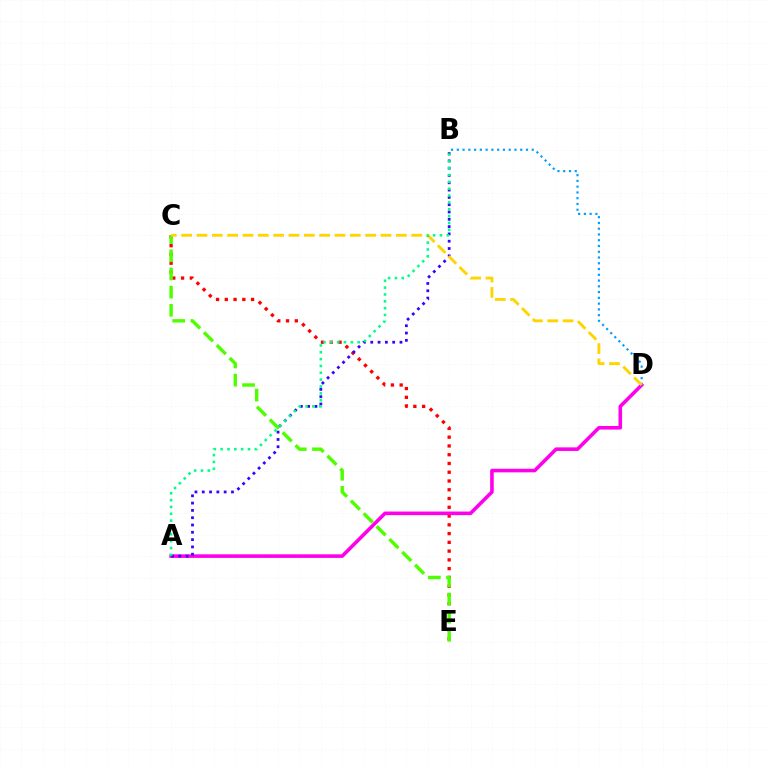{('C', 'E'): [{'color': '#ff0000', 'line_style': 'dotted', 'thickness': 2.38}, {'color': '#4fff00', 'line_style': 'dashed', 'thickness': 2.47}], ('A', 'D'): [{'color': '#ff00ed', 'line_style': 'solid', 'thickness': 2.58}], ('A', 'B'): [{'color': '#3700ff', 'line_style': 'dotted', 'thickness': 1.98}, {'color': '#00ff86', 'line_style': 'dotted', 'thickness': 1.86}], ('B', 'D'): [{'color': '#009eff', 'line_style': 'dotted', 'thickness': 1.57}], ('C', 'D'): [{'color': '#ffd500', 'line_style': 'dashed', 'thickness': 2.08}]}